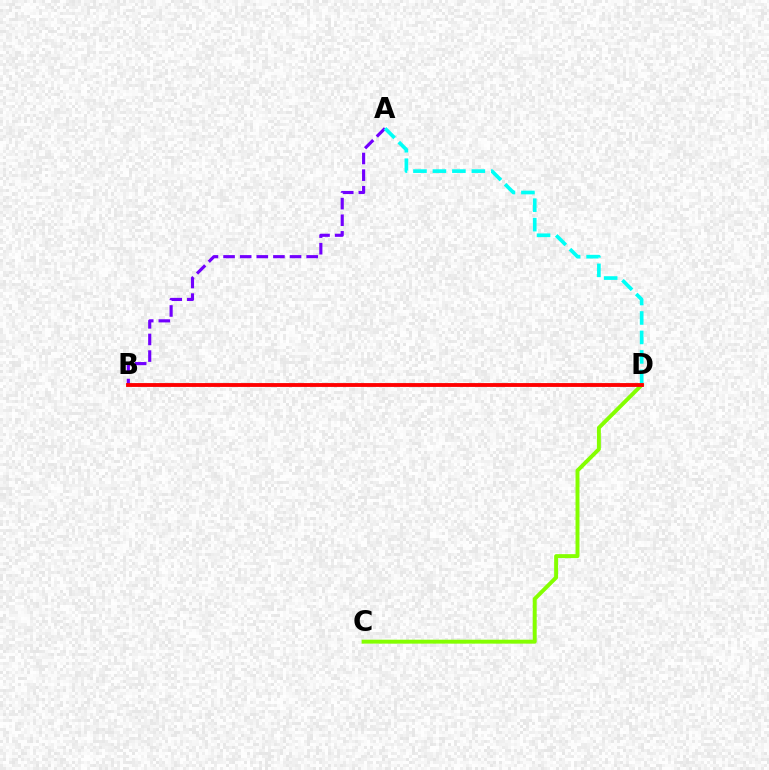{('A', 'B'): [{'color': '#7200ff', 'line_style': 'dashed', 'thickness': 2.26}], ('C', 'D'): [{'color': '#84ff00', 'line_style': 'solid', 'thickness': 2.83}], ('A', 'D'): [{'color': '#00fff6', 'line_style': 'dashed', 'thickness': 2.64}], ('B', 'D'): [{'color': '#ff0000', 'line_style': 'solid', 'thickness': 2.77}]}